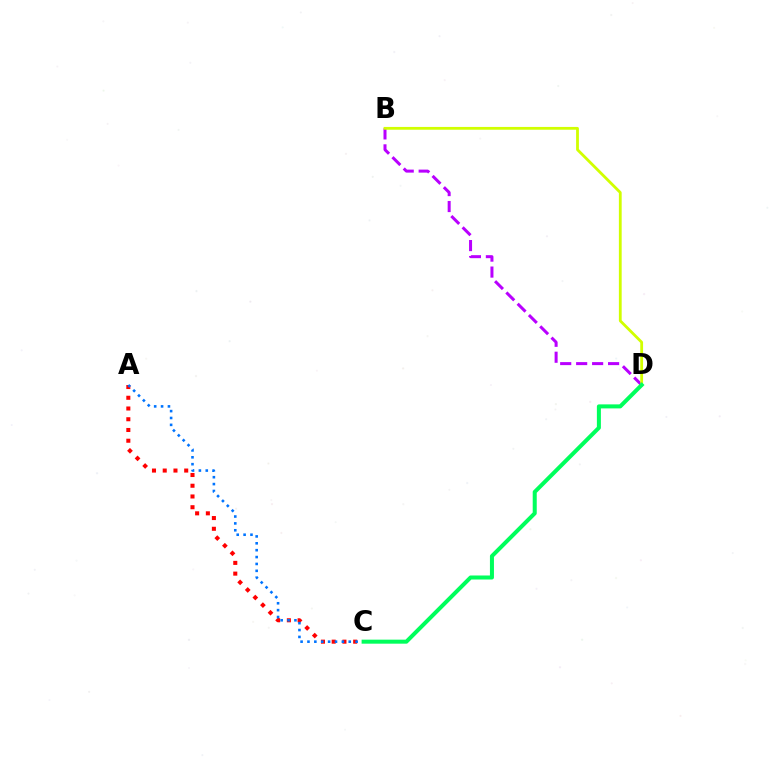{('A', 'C'): [{'color': '#ff0000', 'line_style': 'dotted', 'thickness': 2.92}, {'color': '#0074ff', 'line_style': 'dotted', 'thickness': 1.87}], ('B', 'D'): [{'color': '#b900ff', 'line_style': 'dashed', 'thickness': 2.17}, {'color': '#d1ff00', 'line_style': 'solid', 'thickness': 2.01}], ('C', 'D'): [{'color': '#00ff5c', 'line_style': 'solid', 'thickness': 2.9}]}